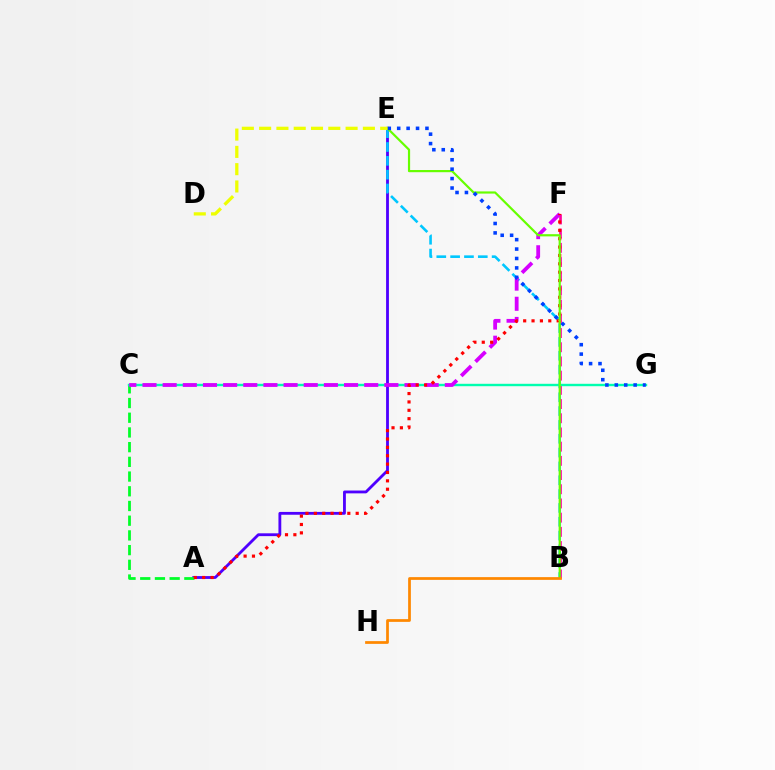{('A', 'E'): [{'color': '#4f00ff', 'line_style': 'solid', 'thickness': 2.04}], ('B', 'E'): [{'color': '#00c7ff', 'line_style': 'dashed', 'thickness': 1.88}, {'color': '#66ff00', 'line_style': 'solid', 'thickness': 1.57}], ('A', 'C'): [{'color': '#00ff27', 'line_style': 'dashed', 'thickness': 2.0}], ('B', 'F'): [{'color': '#ff00a0', 'line_style': 'dashed', 'thickness': 1.93}], ('C', 'G'): [{'color': '#00ffaf', 'line_style': 'solid', 'thickness': 1.73}], ('C', 'F'): [{'color': '#d600ff', 'line_style': 'dashed', 'thickness': 2.74}], ('A', 'F'): [{'color': '#ff0000', 'line_style': 'dotted', 'thickness': 2.27}], ('E', 'G'): [{'color': '#003fff', 'line_style': 'dotted', 'thickness': 2.56}], ('B', 'H'): [{'color': '#ff8800', 'line_style': 'solid', 'thickness': 1.97}], ('D', 'E'): [{'color': '#eeff00', 'line_style': 'dashed', 'thickness': 2.35}]}